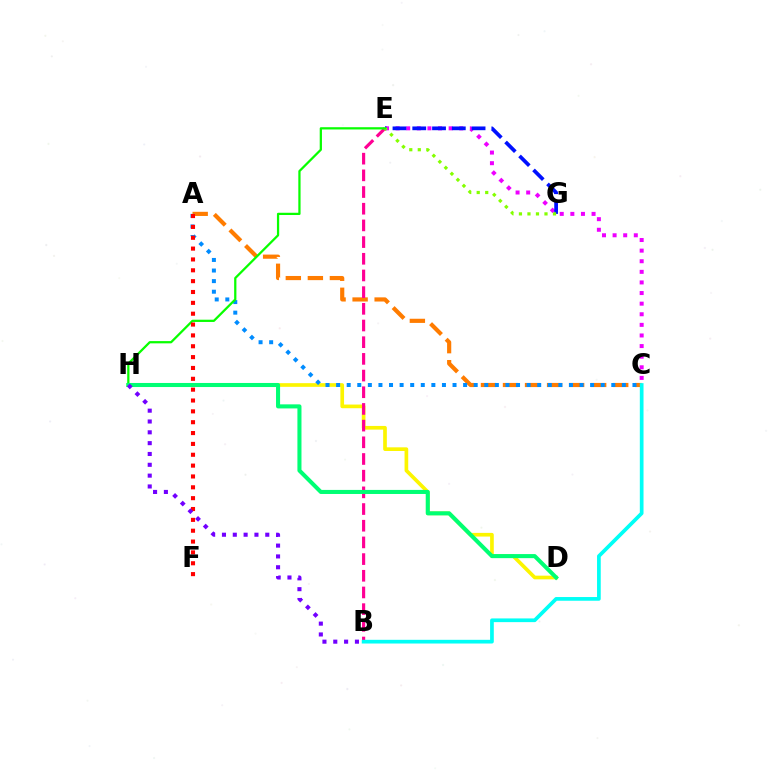{('C', 'E'): [{'color': '#ee00ff', 'line_style': 'dotted', 'thickness': 2.88}], ('E', 'G'): [{'color': '#0010ff', 'line_style': 'dashed', 'thickness': 2.69}, {'color': '#84ff00', 'line_style': 'dotted', 'thickness': 2.31}], ('A', 'C'): [{'color': '#ff7c00', 'line_style': 'dashed', 'thickness': 2.99}, {'color': '#008cff', 'line_style': 'dotted', 'thickness': 2.88}], ('D', 'H'): [{'color': '#fcf500', 'line_style': 'solid', 'thickness': 2.64}, {'color': '#00ff74', 'line_style': 'solid', 'thickness': 2.93}], ('B', 'E'): [{'color': '#ff0094', 'line_style': 'dashed', 'thickness': 2.27}], ('E', 'H'): [{'color': '#08ff00', 'line_style': 'solid', 'thickness': 1.62}], ('A', 'F'): [{'color': '#ff0000', 'line_style': 'dotted', 'thickness': 2.95}], ('B', 'C'): [{'color': '#00fff6', 'line_style': 'solid', 'thickness': 2.67}], ('B', 'H'): [{'color': '#7200ff', 'line_style': 'dotted', 'thickness': 2.94}]}